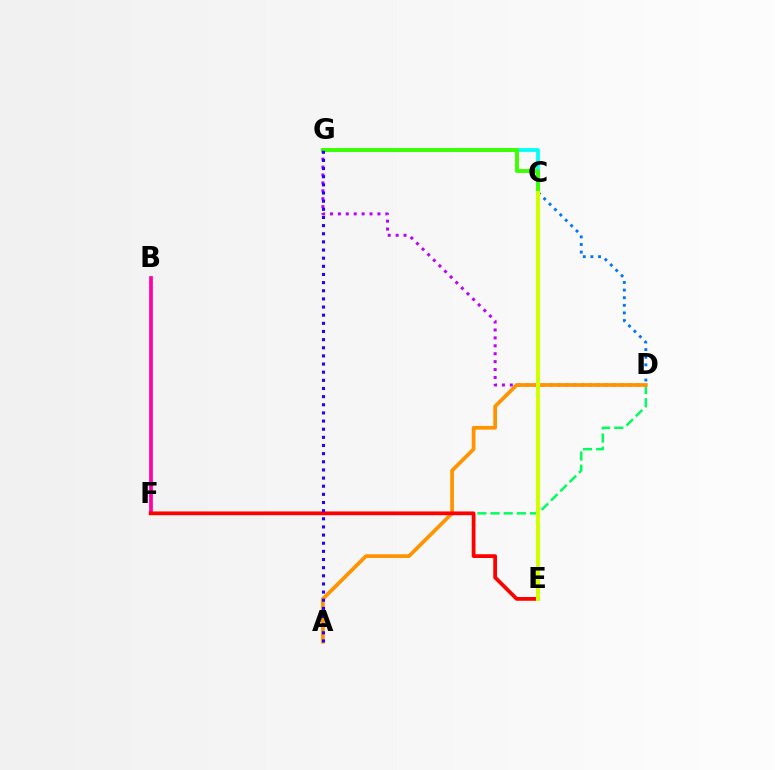{('D', 'F'): [{'color': '#00ff5c', 'line_style': 'dashed', 'thickness': 1.79}], ('C', 'G'): [{'color': '#00fff6', 'line_style': 'solid', 'thickness': 2.69}, {'color': '#3dff00', 'line_style': 'solid', 'thickness': 2.82}], ('C', 'D'): [{'color': '#0074ff', 'line_style': 'dotted', 'thickness': 2.07}], ('D', 'G'): [{'color': '#b900ff', 'line_style': 'dotted', 'thickness': 2.15}], ('A', 'D'): [{'color': '#ff9400', 'line_style': 'solid', 'thickness': 2.69}], ('B', 'F'): [{'color': '#ff00ac', 'line_style': 'solid', 'thickness': 2.68}], ('E', 'F'): [{'color': '#ff0000', 'line_style': 'solid', 'thickness': 2.71}], ('A', 'G'): [{'color': '#2500ff', 'line_style': 'dotted', 'thickness': 2.21}], ('C', 'E'): [{'color': '#d1ff00', 'line_style': 'solid', 'thickness': 2.93}]}